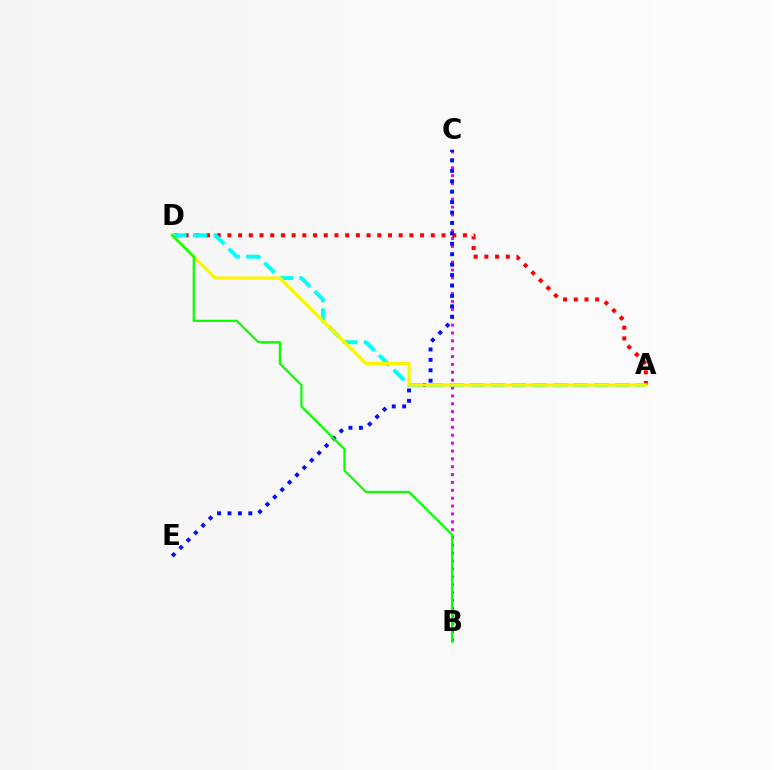{('B', 'C'): [{'color': '#ee00ff', 'line_style': 'dotted', 'thickness': 2.14}], ('A', 'D'): [{'color': '#ff0000', 'line_style': 'dotted', 'thickness': 2.91}, {'color': '#00fff6', 'line_style': 'dashed', 'thickness': 2.81}, {'color': '#fcf500', 'line_style': 'solid', 'thickness': 2.34}], ('C', 'E'): [{'color': '#0010ff', 'line_style': 'dotted', 'thickness': 2.83}], ('B', 'D'): [{'color': '#08ff00', 'line_style': 'solid', 'thickness': 1.58}]}